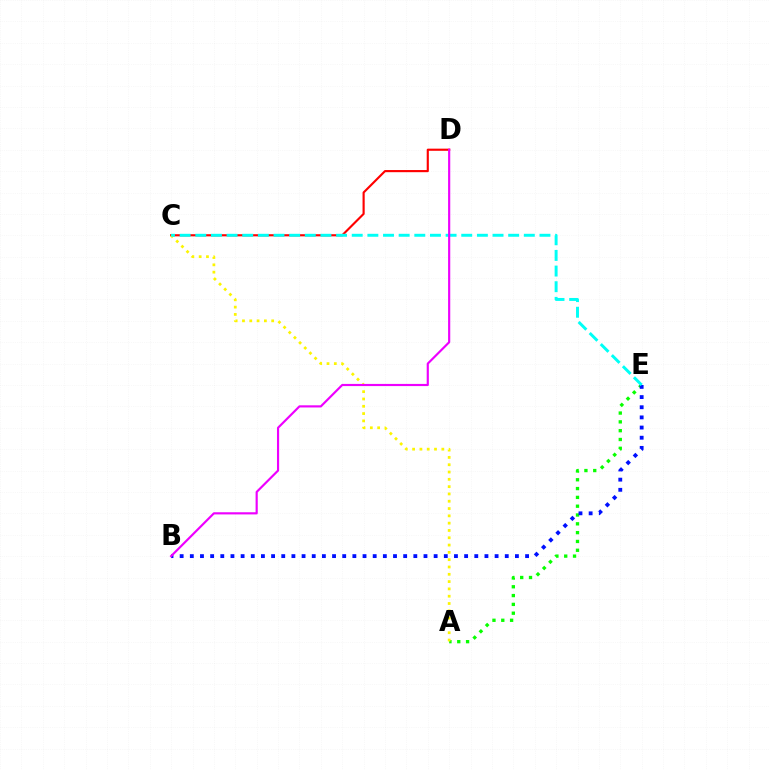{('C', 'D'): [{'color': '#ff0000', 'line_style': 'solid', 'thickness': 1.54}], ('A', 'E'): [{'color': '#08ff00', 'line_style': 'dotted', 'thickness': 2.39}], ('A', 'C'): [{'color': '#fcf500', 'line_style': 'dotted', 'thickness': 1.98}], ('B', 'E'): [{'color': '#0010ff', 'line_style': 'dotted', 'thickness': 2.76}], ('C', 'E'): [{'color': '#00fff6', 'line_style': 'dashed', 'thickness': 2.13}], ('B', 'D'): [{'color': '#ee00ff', 'line_style': 'solid', 'thickness': 1.56}]}